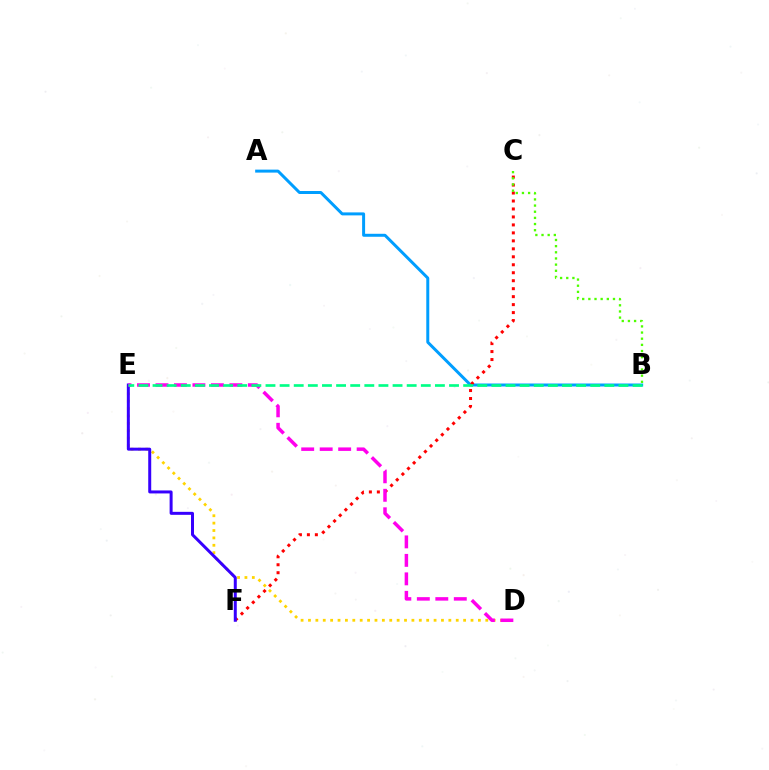{('A', 'B'): [{'color': '#009eff', 'line_style': 'solid', 'thickness': 2.15}], ('D', 'E'): [{'color': '#ffd500', 'line_style': 'dotted', 'thickness': 2.01}, {'color': '#ff00ed', 'line_style': 'dashed', 'thickness': 2.51}], ('C', 'F'): [{'color': '#ff0000', 'line_style': 'dotted', 'thickness': 2.17}], ('B', 'C'): [{'color': '#4fff00', 'line_style': 'dotted', 'thickness': 1.67}], ('E', 'F'): [{'color': '#3700ff', 'line_style': 'solid', 'thickness': 2.15}], ('B', 'E'): [{'color': '#00ff86', 'line_style': 'dashed', 'thickness': 1.92}]}